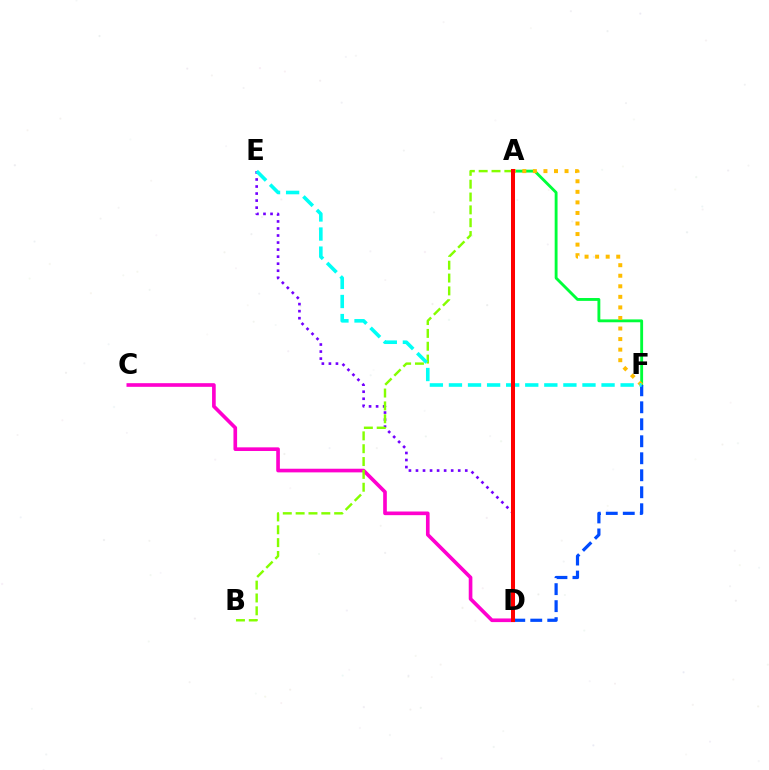{('A', 'F'): [{'color': '#00ff39', 'line_style': 'solid', 'thickness': 2.06}, {'color': '#ffbd00', 'line_style': 'dotted', 'thickness': 2.87}], ('C', 'D'): [{'color': '#ff00cf', 'line_style': 'solid', 'thickness': 2.63}], ('D', 'E'): [{'color': '#7200ff', 'line_style': 'dotted', 'thickness': 1.91}], ('D', 'F'): [{'color': '#004bff', 'line_style': 'dashed', 'thickness': 2.31}], ('A', 'B'): [{'color': '#84ff00', 'line_style': 'dashed', 'thickness': 1.74}], ('E', 'F'): [{'color': '#00fff6', 'line_style': 'dashed', 'thickness': 2.59}], ('A', 'D'): [{'color': '#ff0000', 'line_style': 'solid', 'thickness': 2.9}]}